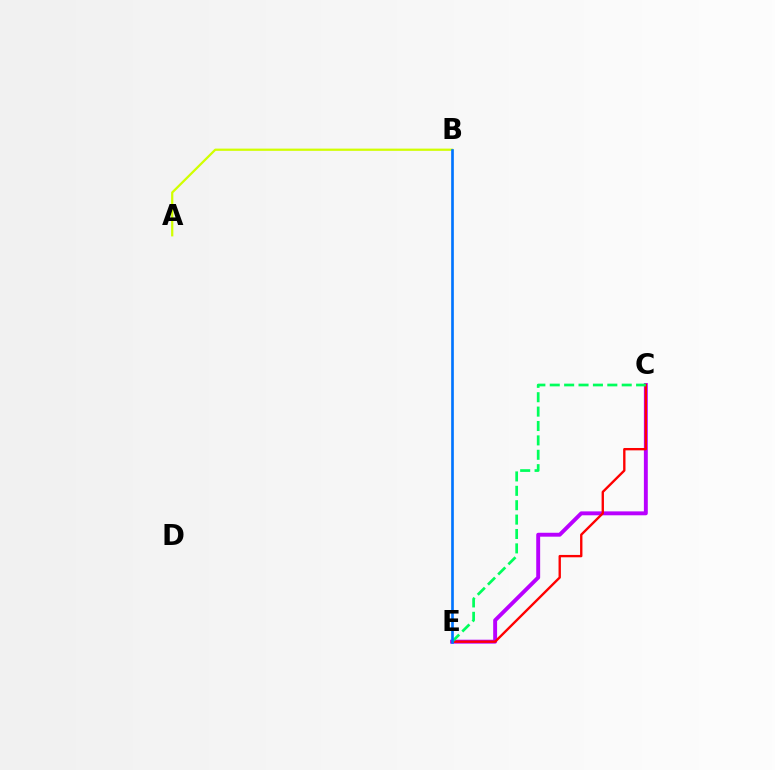{('C', 'E'): [{'color': '#b900ff', 'line_style': 'solid', 'thickness': 2.82}, {'color': '#ff0000', 'line_style': 'solid', 'thickness': 1.7}, {'color': '#00ff5c', 'line_style': 'dashed', 'thickness': 1.96}], ('A', 'B'): [{'color': '#d1ff00', 'line_style': 'solid', 'thickness': 1.61}], ('B', 'E'): [{'color': '#0074ff', 'line_style': 'solid', 'thickness': 1.92}]}